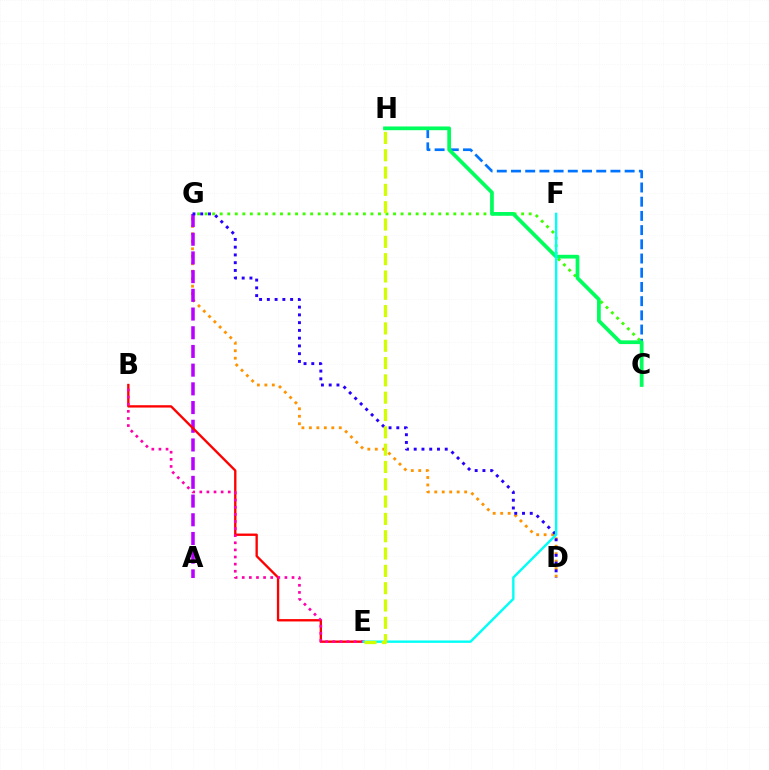{('D', 'G'): [{'color': '#ff9400', 'line_style': 'dotted', 'thickness': 2.03}, {'color': '#2500ff', 'line_style': 'dotted', 'thickness': 2.11}], ('C', 'G'): [{'color': '#3dff00', 'line_style': 'dotted', 'thickness': 2.05}], ('C', 'H'): [{'color': '#0074ff', 'line_style': 'dashed', 'thickness': 1.93}, {'color': '#00ff5c', 'line_style': 'solid', 'thickness': 2.69}], ('A', 'G'): [{'color': '#b900ff', 'line_style': 'dashed', 'thickness': 2.54}], ('B', 'E'): [{'color': '#ff0000', 'line_style': 'solid', 'thickness': 1.69}, {'color': '#ff00ac', 'line_style': 'dotted', 'thickness': 1.93}], ('E', 'F'): [{'color': '#00fff6', 'line_style': 'solid', 'thickness': 1.72}], ('E', 'H'): [{'color': '#d1ff00', 'line_style': 'dashed', 'thickness': 2.35}]}